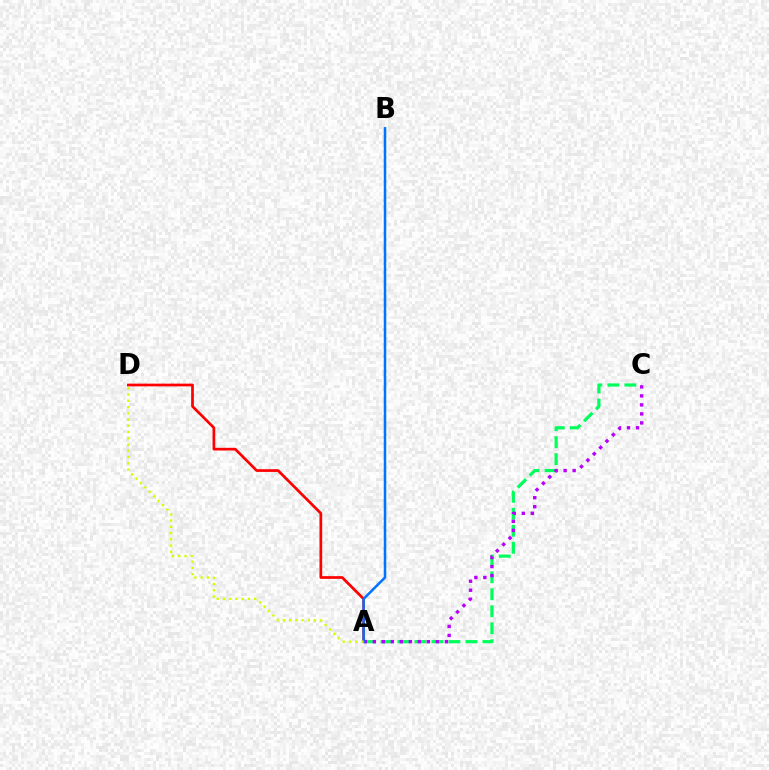{('A', 'C'): [{'color': '#00ff5c', 'line_style': 'dashed', 'thickness': 2.31}, {'color': '#b900ff', 'line_style': 'dotted', 'thickness': 2.45}], ('A', 'D'): [{'color': '#ff0000', 'line_style': 'solid', 'thickness': 1.95}, {'color': '#d1ff00', 'line_style': 'dotted', 'thickness': 1.7}], ('A', 'B'): [{'color': '#0074ff', 'line_style': 'solid', 'thickness': 1.81}]}